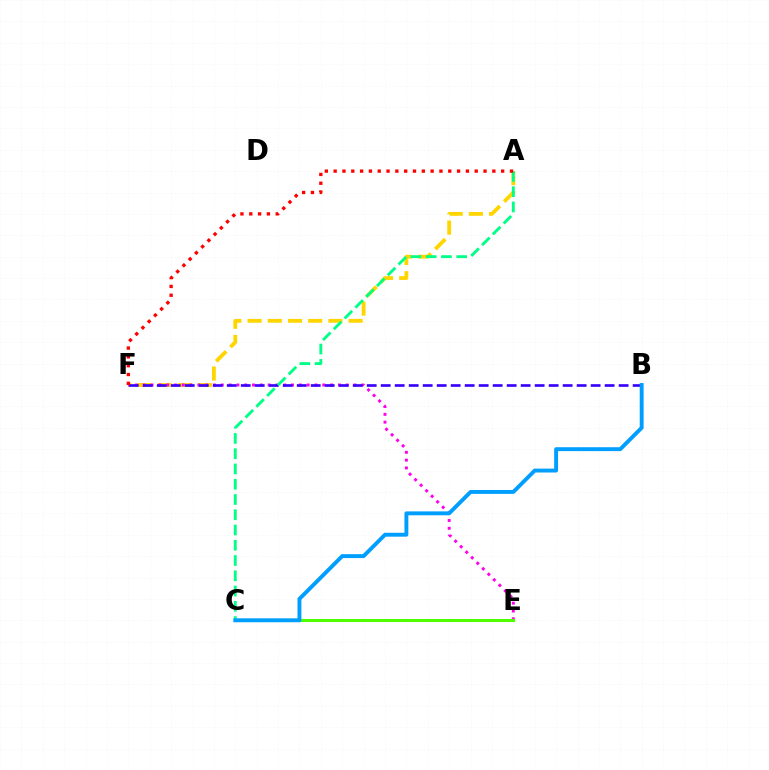{('A', 'F'): [{'color': '#ffd500', 'line_style': 'dashed', 'thickness': 2.75}, {'color': '#ff0000', 'line_style': 'dotted', 'thickness': 2.4}], ('E', 'F'): [{'color': '#ff00ed', 'line_style': 'dotted', 'thickness': 2.12}], ('C', 'E'): [{'color': '#4fff00', 'line_style': 'solid', 'thickness': 2.2}], ('B', 'F'): [{'color': '#3700ff', 'line_style': 'dashed', 'thickness': 1.9}], ('A', 'C'): [{'color': '#00ff86', 'line_style': 'dashed', 'thickness': 2.07}], ('B', 'C'): [{'color': '#009eff', 'line_style': 'solid', 'thickness': 2.81}]}